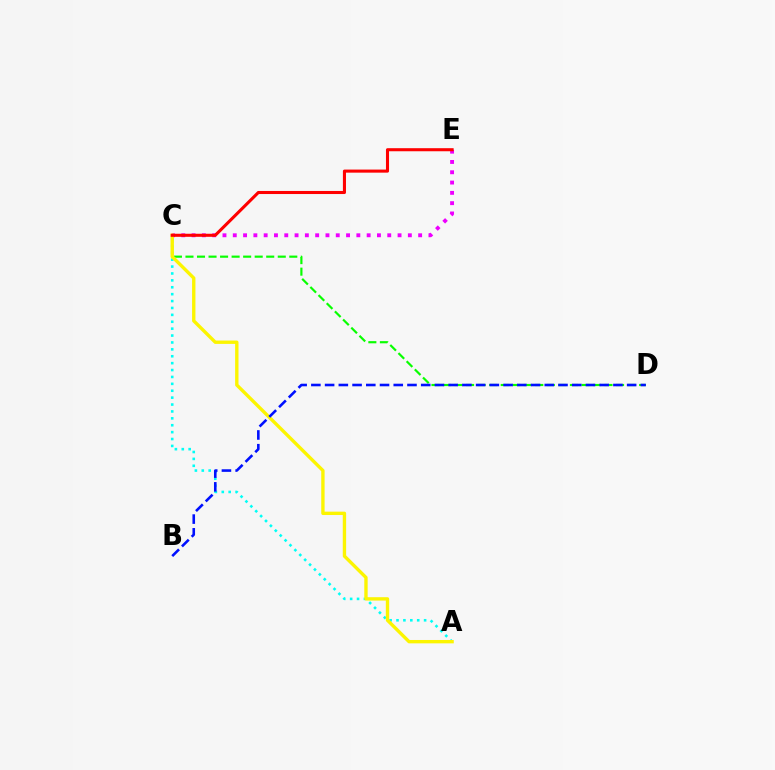{('A', 'C'): [{'color': '#00fff6', 'line_style': 'dotted', 'thickness': 1.87}, {'color': '#fcf500', 'line_style': 'solid', 'thickness': 2.42}], ('C', 'D'): [{'color': '#08ff00', 'line_style': 'dashed', 'thickness': 1.57}], ('C', 'E'): [{'color': '#ee00ff', 'line_style': 'dotted', 'thickness': 2.8}, {'color': '#ff0000', 'line_style': 'solid', 'thickness': 2.21}], ('B', 'D'): [{'color': '#0010ff', 'line_style': 'dashed', 'thickness': 1.87}]}